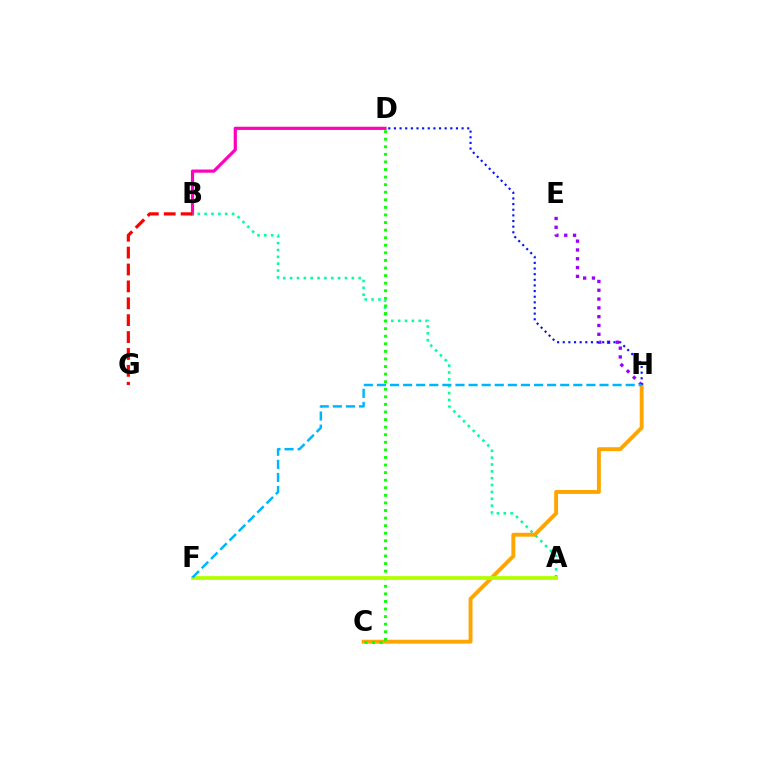{('B', 'D'): [{'color': '#ff00bd', 'line_style': 'solid', 'thickness': 2.29}], ('A', 'B'): [{'color': '#00ff9d', 'line_style': 'dotted', 'thickness': 1.86}], ('C', 'H'): [{'color': '#ffa500', 'line_style': 'solid', 'thickness': 2.8}], ('C', 'D'): [{'color': '#08ff00', 'line_style': 'dotted', 'thickness': 2.06}], ('B', 'G'): [{'color': '#ff0000', 'line_style': 'dashed', 'thickness': 2.29}], ('E', 'H'): [{'color': '#9b00ff', 'line_style': 'dotted', 'thickness': 2.39}], ('D', 'H'): [{'color': '#0010ff', 'line_style': 'dotted', 'thickness': 1.53}], ('A', 'F'): [{'color': '#b3ff00', 'line_style': 'solid', 'thickness': 2.73}], ('F', 'H'): [{'color': '#00b5ff', 'line_style': 'dashed', 'thickness': 1.78}]}